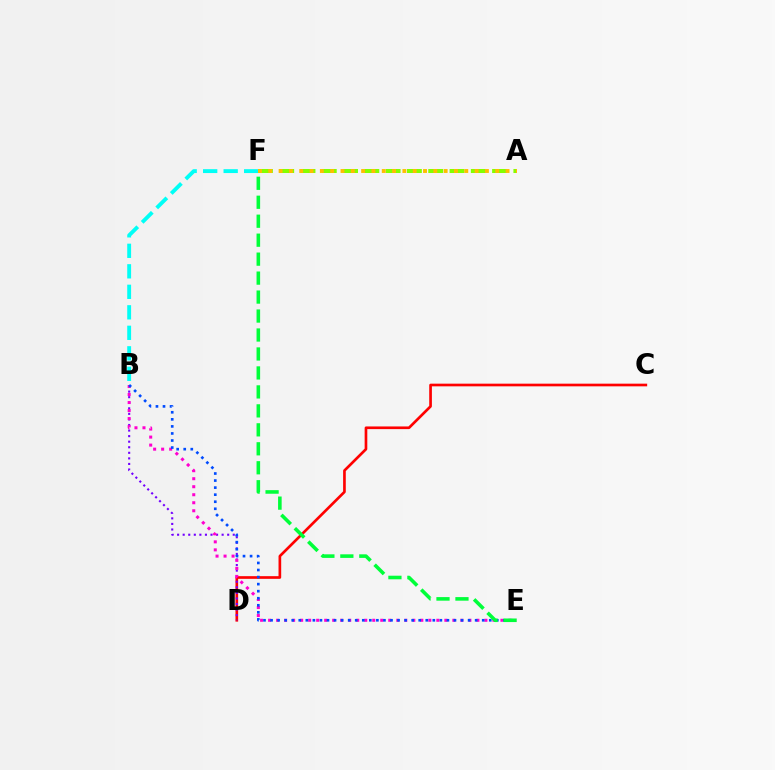{('B', 'F'): [{'color': '#00fff6', 'line_style': 'dashed', 'thickness': 2.79}], ('C', 'D'): [{'color': '#ff0000', 'line_style': 'solid', 'thickness': 1.92}], ('A', 'F'): [{'color': '#84ff00', 'line_style': 'dashed', 'thickness': 2.89}, {'color': '#ffbd00', 'line_style': 'dotted', 'thickness': 2.8}], ('B', 'D'): [{'color': '#7200ff', 'line_style': 'dotted', 'thickness': 1.51}], ('B', 'E'): [{'color': '#ff00cf', 'line_style': 'dotted', 'thickness': 2.18}, {'color': '#004bff', 'line_style': 'dotted', 'thickness': 1.92}], ('E', 'F'): [{'color': '#00ff39', 'line_style': 'dashed', 'thickness': 2.58}]}